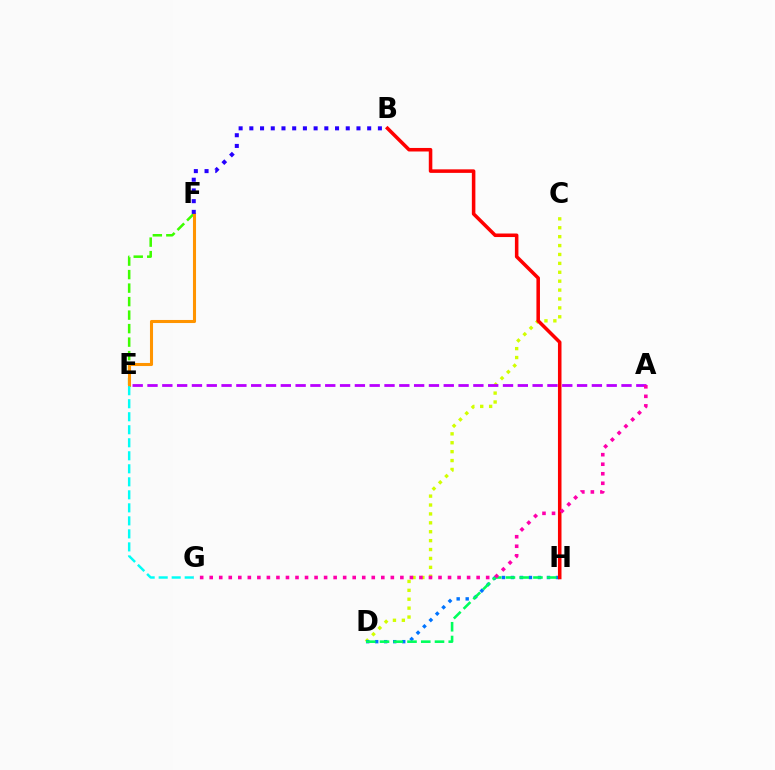{('C', 'D'): [{'color': '#d1ff00', 'line_style': 'dotted', 'thickness': 2.42}], ('E', 'F'): [{'color': '#3dff00', 'line_style': 'dashed', 'thickness': 1.83}, {'color': '#ff9400', 'line_style': 'solid', 'thickness': 2.21}], ('D', 'H'): [{'color': '#0074ff', 'line_style': 'dotted', 'thickness': 2.45}, {'color': '#00ff5c', 'line_style': 'dashed', 'thickness': 1.87}], ('A', 'E'): [{'color': '#b900ff', 'line_style': 'dashed', 'thickness': 2.01}], ('B', 'H'): [{'color': '#ff0000', 'line_style': 'solid', 'thickness': 2.55}], ('B', 'F'): [{'color': '#2500ff', 'line_style': 'dotted', 'thickness': 2.91}], ('A', 'G'): [{'color': '#ff00ac', 'line_style': 'dotted', 'thickness': 2.59}], ('E', 'G'): [{'color': '#00fff6', 'line_style': 'dashed', 'thickness': 1.77}]}